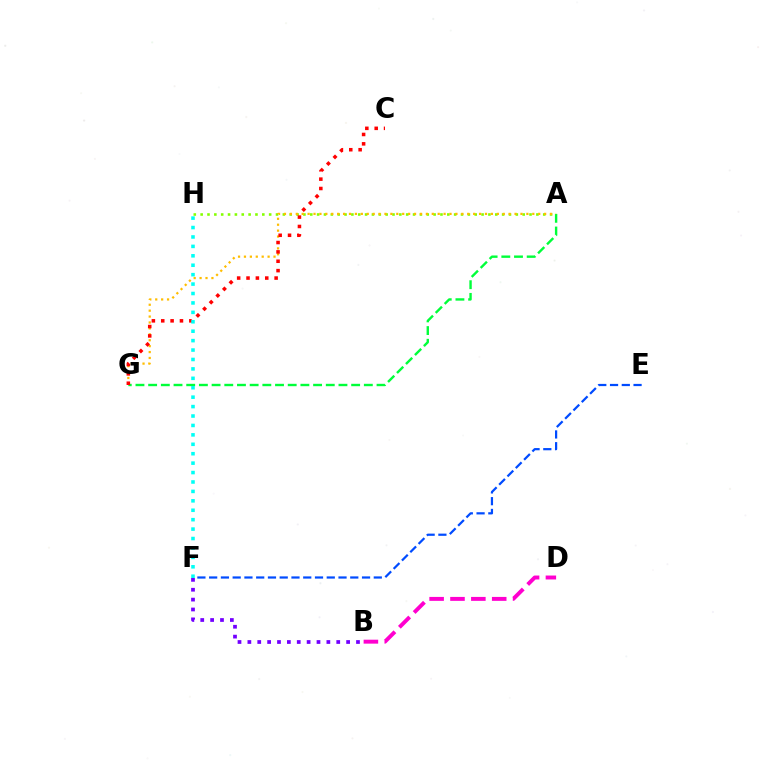{('A', 'H'): [{'color': '#84ff00', 'line_style': 'dotted', 'thickness': 1.86}], ('A', 'G'): [{'color': '#00ff39', 'line_style': 'dashed', 'thickness': 1.72}, {'color': '#ffbd00', 'line_style': 'dotted', 'thickness': 1.61}], ('E', 'F'): [{'color': '#004bff', 'line_style': 'dashed', 'thickness': 1.6}], ('C', 'G'): [{'color': '#ff0000', 'line_style': 'dotted', 'thickness': 2.54}], ('B', 'F'): [{'color': '#7200ff', 'line_style': 'dotted', 'thickness': 2.68}], ('F', 'H'): [{'color': '#00fff6', 'line_style': 'dotted', 'thickness': 2.56}], ('B', 'D'): [{'color': '#ff00cf', 'line_style': 'dashed', 'thickness': 2.83}]}